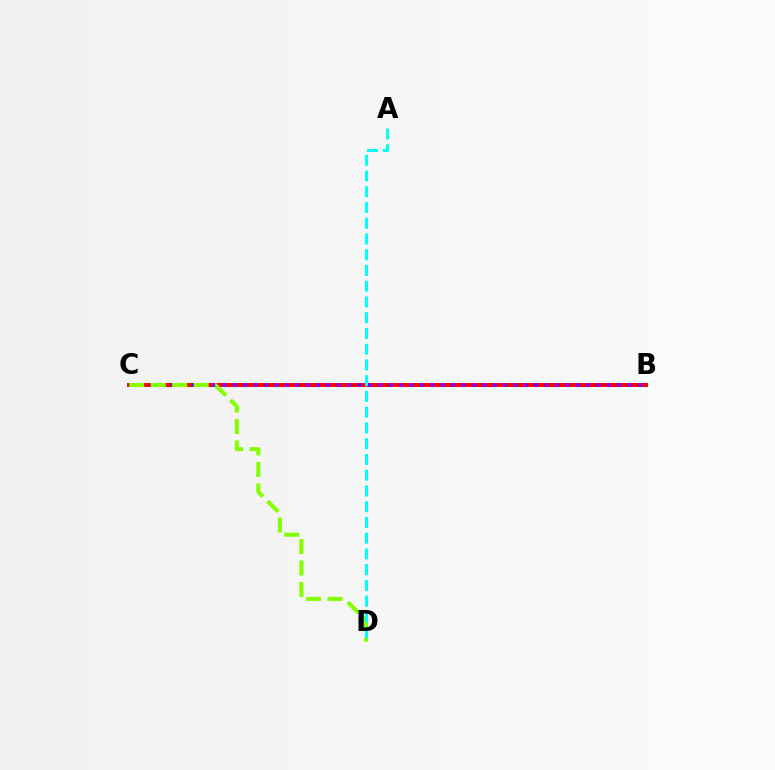{('B', 'C'): [{'color': '#ff0000', 'line_style': 'solid', 'thickness': 2.84}, {'color': '#7200ff', 'line_style': 'dotted', 'thickness': 2.82}], ('C', 'D'): [{'color': '#84ff00', 'line_style': 'dashed', 'thickness': 2.92}], ('A', 'D'): [{'color': '#00fff6', 'line_style': 'dashed', 'thickness': 2.14}]}